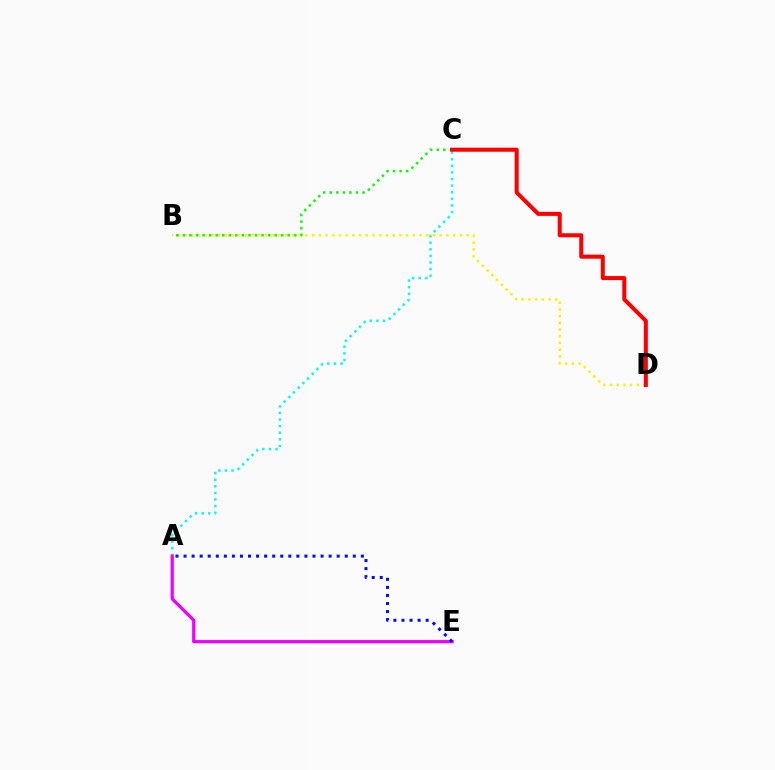{('A', 'C'): [{'color': '#00fff6', 'line_style': 'dotted', 'thickness': 1.79}], ('A', 'E'): [{'color': '#ee00ff', 'line_style': 'solid', 'thickness': 2.32}, {'color': '#0010ff', 'line_style': 'dotted', 'thickness': 2.19}], ('B', 'D'): [{'color': '#fcf500', 'line_style': 'dotted', 'thickness': 1.83}], ('B', 'C'): [{'color': '#08ff00', 'line_style': 'dotted', 'thickness': 1.78}], ('C', 'D'): [{'color': '#ff0000', 'line_style': 'solid', 'thickness': 2.9}]}